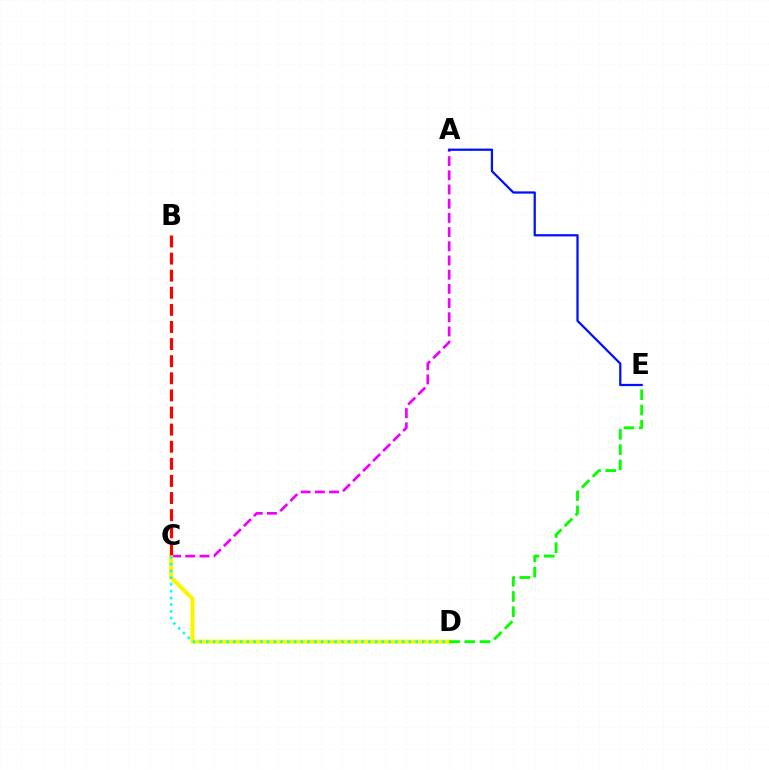{('A', 'C'): [{'color': '#ee00ff', 'line_style': 'dashed', 'thickness': 1.93}], ('C', 'D'): [{'color': '#fcf500', 'line_style': 'solid', 'thickness': 2.98}, {'color': '#00fff6', 'line_style': 'dotted', 'thickness': 1.83}], ('B', 'C'): [{'color': '#ff0000', 'line_style': 'dashed', 'thickness': 2.32}], ('D', 'E'): [{'color': '#08ff00', 'line_style': 'dashed', 'thickness': 2.07}], ('A', 'E'): [{'color': '#0010ff', 'line_style': 'solid', 'thickness': 1.62}]}